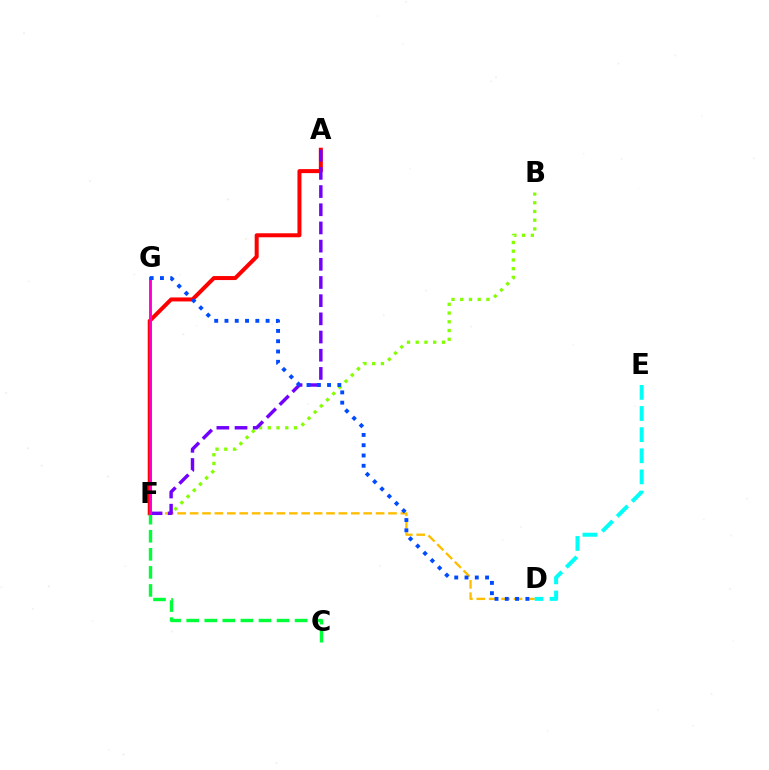{('A', 'F'): [{'color': '#ff0000', 'line_style': 'solid', 'thickness': 2.88}, {'color': '#7200ff', 'line_style': 'dashed', 'thickness': 2.47}], ('B', 'F'): [{'color': '#84ff00', 'line_style': 'dotted', 'thickness': 2.37}], ('D', 'F'): [{'color': '#ffbd00', 'line_style': 'dashed', 'thickness': 1.68}], ('D', 'E'): [{'color': '#00fff6', 'line_style': 'dashed', 'thickness': 2.87}], ('C', 'F'): [{'color': '#00ff39', 'line_style': 'dashed', 'thickness': 2.45}], ('F', 'G'): [{'color': '#ff00cf', 'line_style': 'solid', 'thickness': 2.08}], ('D', 'G'): [{'color': '#004bff', 'line_style': 'dotted', 'thickness': 2.79}]}